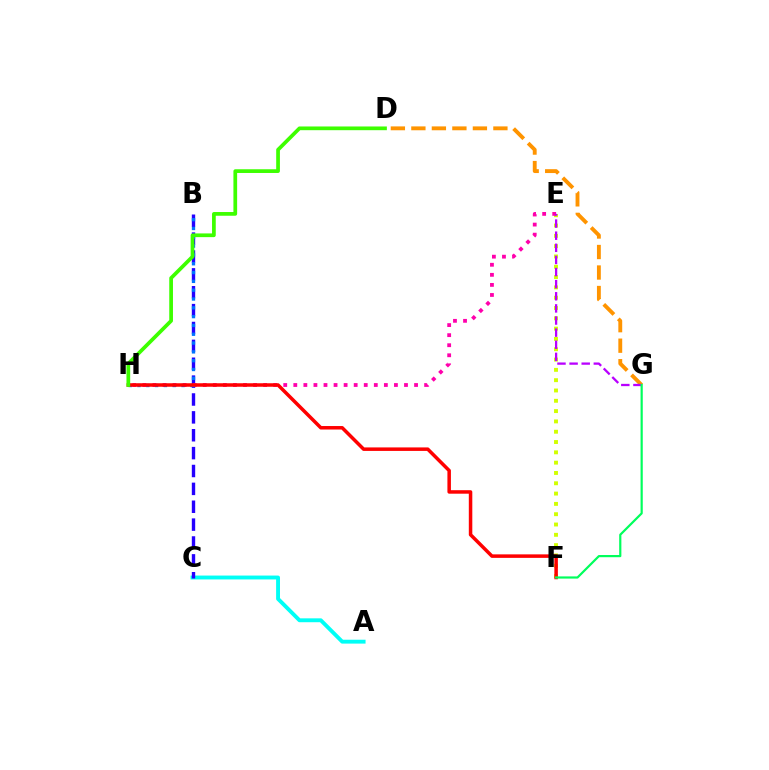{('D', 'G'): [{'color': '#ff9400', 'line_style': 'dashed', 'thickness': 2.79}], ('A', 'C'): [{'color': '#00fff6', 'line_style': 'solid', 'thickness': 2.79}], ('E', 'F'): [{'color': '#d1ff00', 'line_style': 'dotted', 'thickness': 2.8}], ('B', 'C'): [{'color': '#2500ff', 'line_style': 'dashed', 'thickness': 2.43}], ('E', 'H'): [{'color': '#ff00ac', 'line_style': 'dotted', 'thickness': 2.73}], ('E', 'G'): [{'color': '#b900ff', 'line_style': 'dashed', 'thickness': 1.65}], ('B', 'H'): [{'color': '#0074ff', 'line_style': 'dotted', 'thickness': 2.39}], ('F', 'H'): [{'color': '#ff0000', 'line_style': 'solid', 'thickness': 2.52}], ('D', 'H'): [{'color': '#3dff00', 'line_style': 'solid', 'thickness': 2.68}], ('F', 'G'): [{'color': '#00ff5c', 'line_style': 'solid', 'thickness': 1.58}]}